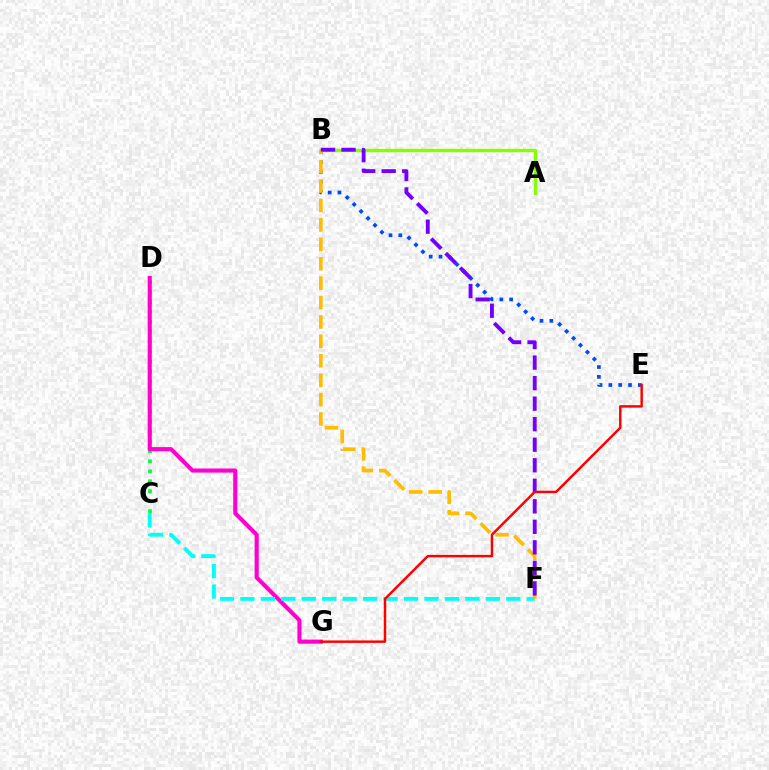{('B', 'E'): [{'color': '#004bff', 'line_style': 'dotted', 'thickness': 2.67}], ('C', 'D'): [{'color': '#00ff39', 'line_style': 'dotted', 'thickness': 2.71}], ('A', 'B'): [{'color': '#84ff00', 'line_style': 'solid', 'thickness': 2.42}], ('D', 'G'): [{'color': '#ff00cf', 'line_style': 'solid', 'thickness': 2.97}], ('C', 'F'): [{'color': '#00fff6', 'line_style': 'dashed', 'thickness': 2.78}], ('B', 'F'): [{'color': '#ffbd00', 'line_style': 'dashed', 'thickness': 2.64}, {'color': '#7200ff', 'line_style': 'dashed', 'thickness': 2.79}], ('E', 'G'): [{'color': '#ff0000', 'line_style': 'solid', 'thickness': 1.76}]}